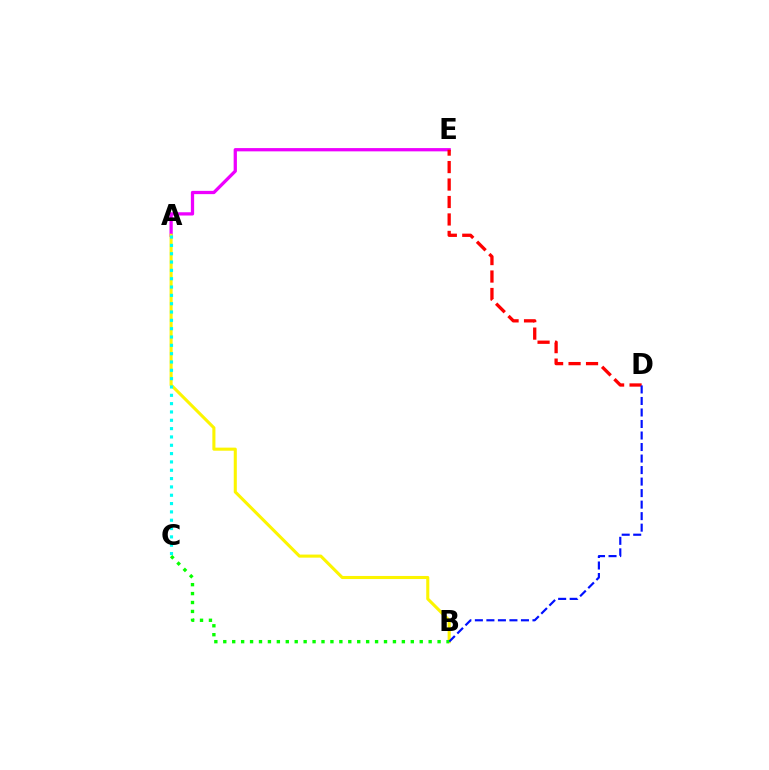{('A', 'E'): [{'color': '#ee00ff', 'line_style': 'solid', 'thickness': 2.35}], ('A', 'B'): [{'color': '#fcf500', 'line_style': 'solid', 'thickness': 2.21}], ('D', 'E'): [{'color': '#ff0000', 'line_style': 'dashed', 'thickness': 2.37}], ('A', 'C'): [{'color': '#00fff6', 'line_style': 'dotted', 'thickness': 2.26}], ('B', 'D'): [{'color': '#0010ff', 'line_style': 'dashed', 'thickness': 1.56}], ('B', 'C'): [{'color': '#08ff00', 'line_style': 'dotted', 'thickness': 2.43}]}